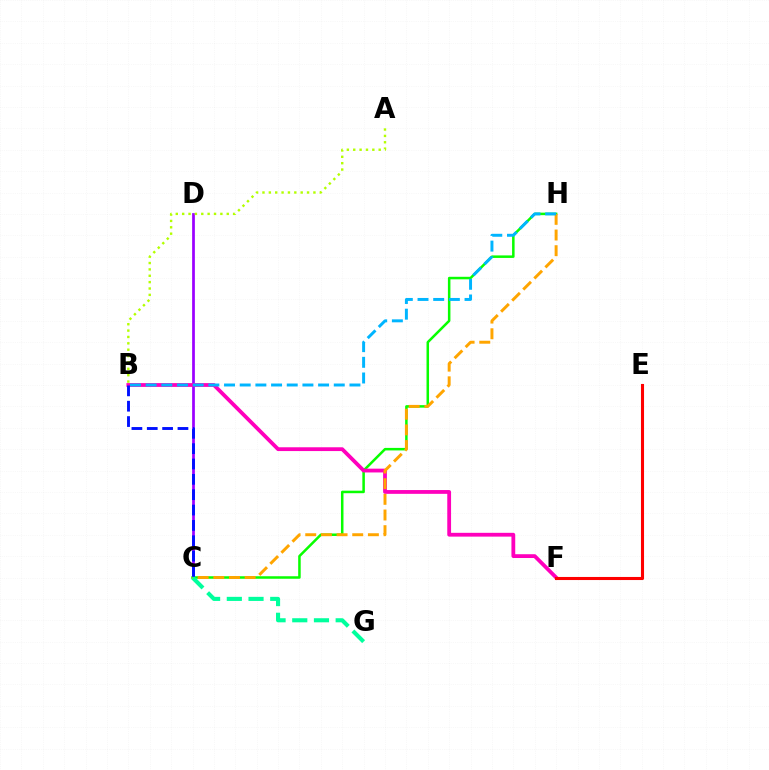{('C', 'D'): [{'color': '#9b00ff', 'line_style': 'solid', 'thickness': 1.97}], ('C', 'H'): [{'color': '#08ff00', 'line_style': 'solid', 'thickness': 1.81}, {'color': '#ffa500', 'line_style': 'dashed', 'thickness': 2.13}], ('C', 'G'): [{'color': '#00ff9d', 'line_style': 'dashed', 'thickness': 2.95}], ('B', 'F'): [{'color': '#ff00bd', 'line_style': 'solid', 'thickness': 2.73}], ('B', 'C'): [{'color': '#0010ff', 'line_style': 'dashed', 'thickness': 2.09}], ('E', 'F'): [{'color': '#ff0000', 'line_style': 'solid', 'thickness': 2.22}], ('A', 'B'): [{'color': '#b3ff00', 'line_style': 'dotted', 'thickness': 1.73}], ('B', 'H'): [{'color': '#00b5ff', 'line_style': 'dashed', 'thickness': 2.13}]}